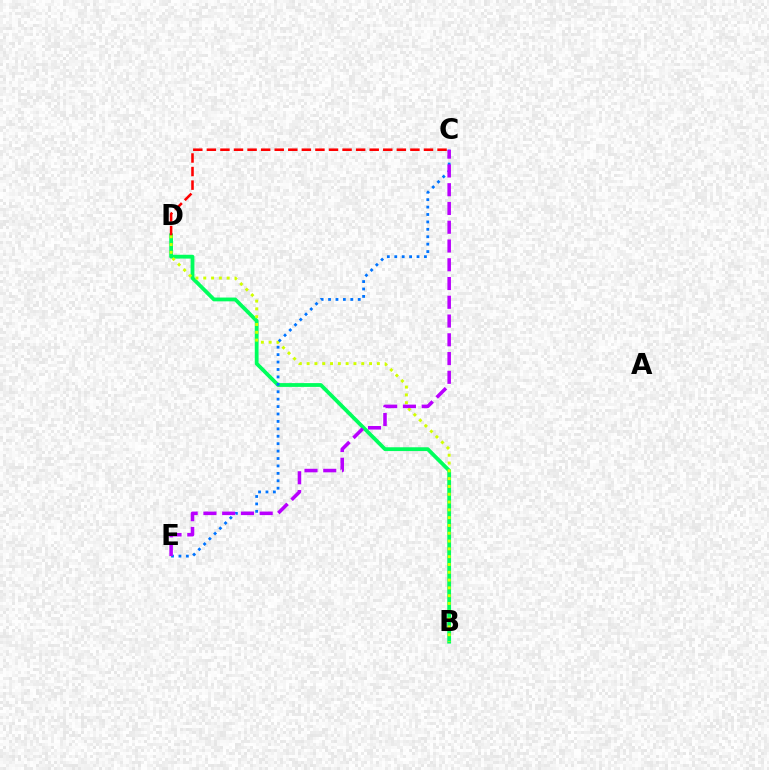{('B', 'D'): [{'color': '#00ff5c', 'line_style': 'solid', 'thickness': 2.74}, {'color': '#d1ff00', 'line_style': 'dotted', 'thickness': 2.12}], ('C', 'E'): [{'color': '#0074ff', 'line_style': 'dotted', 'thickness': 2.02}, {'color': '#b900ff', 'line_style': 'dashed', 'thickness': 2.55}], ('C', 'D'): [{'color': '#ff0000', 'line_style': 'dashed', 'thickness': 1.84}]}